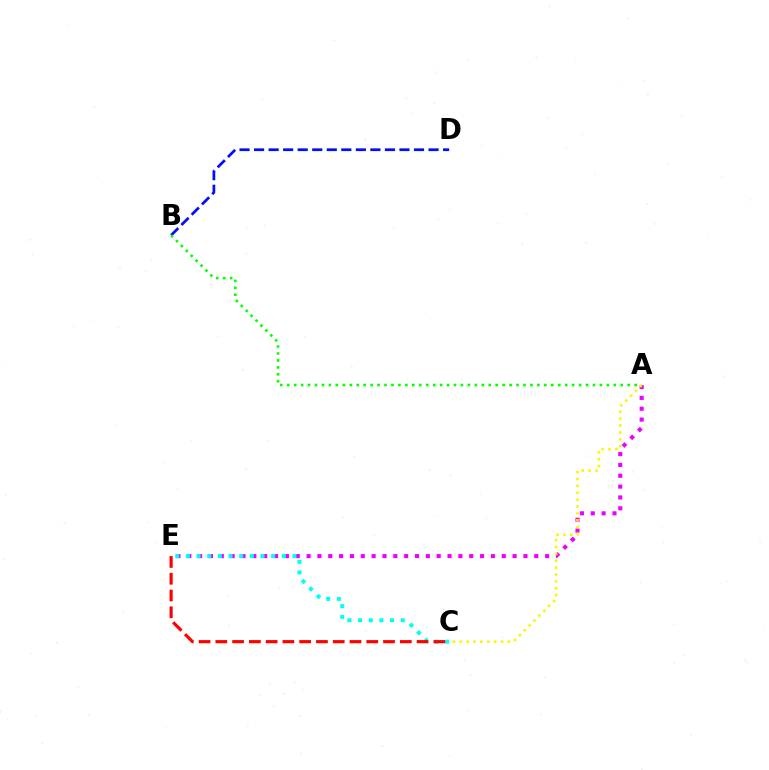{('A', 'E'): [{'color': '#ee00ff', 'line_style': 'dotted', 'thickness': 2.95}], ('B', 'D'): [{'color': '#0010ff', 'line_style': 'dashed', 'thickness': 1.98}], ('A', 'B'): [{'color': '#08ff00', 'line_style': 'dotted', 'thickness': 1.89}], ('C', 'E'): [{'color': '#00fff6', 'line_style': 'dotted', 'thickness': 2.9}, {'color': '#ff0000', 'line_style': 'dashed', 'thickness': 2.28}], ('A', 'C'): [{'color': '#fcf500', 'line_style': 'dotted', 'thickness': 1.87}]}